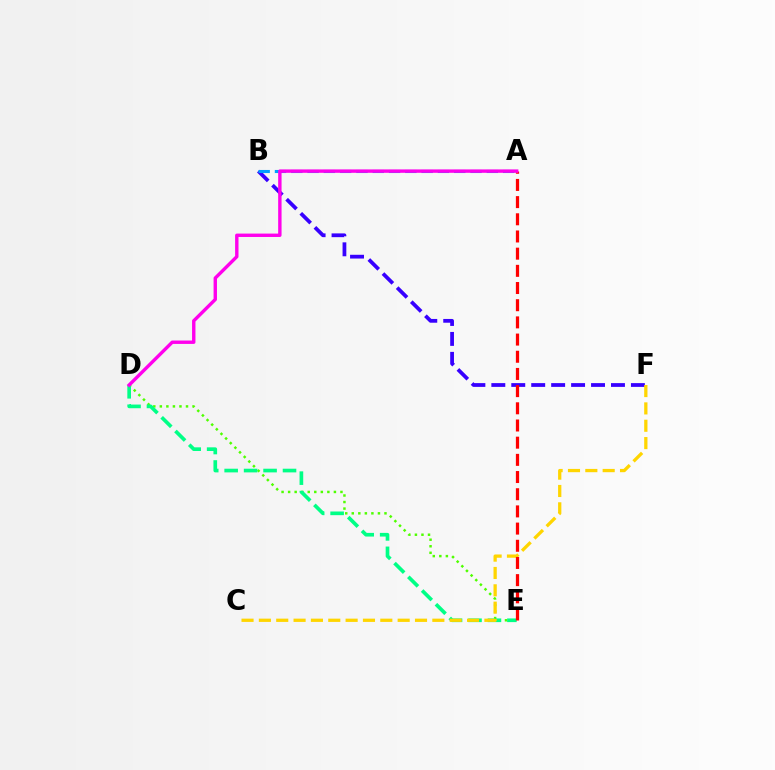{('D', 'E'): [{'color': '#4fff00', 'line_style': 'dotted', 'thickness': 1.78}, {'color': '#00ff86', 'line_style': 'dashed', 'thickness': 2.64}], ('B', 'F'): [{'color': '#3700ff', 'line_style': 'dashed', 'thickness': 2.71}], ('C', 'F'): [{'color': '#ffd500', 'line_style': 'dashed', 'thickness': 2.36}], ('A', 'B'): [{'color': '#009eff', 'line_style': 'dashed', 'thickness': 2.21}], ('A', 'E'): [{'color': '#ff0000', 'line_style': 'dashed', 'thickness': 2.33}], ('A', 'D'): [{'color': '#ff00ed', 'line_style': 'solid', 'thickness': 2.44}]}